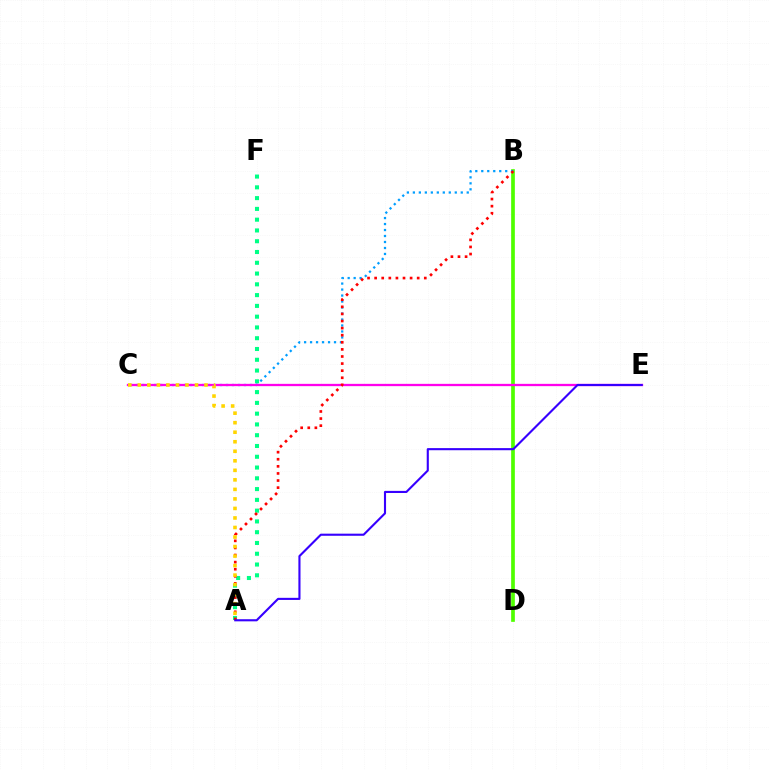{('B', 'D'): [{'color': '#4fff00', 'line_style': 'solid', 'thickness': 2.66}], ('A', 'F'): [{'color': '#00ff86', 'line_style': 'dotted', 'thickness': 2.93}], ('B', 'C'): [{'color': '#009eff', 'line_style': 'dotted', 'thickness': 1.63}], ('C', 'E'): [{'color': '#ff00ed', 'line_style': 'solid', 'thickness': 1.65}], ('A', 'B'): [{'color': '#ff0000', 'line_style': 'dotted', 'thickness': 1.93}], ('A', 'C'): [{'color': '#ffd500', 'line_style': 'dotted', 'thickness': 2.59}], ('A', 'E'): [{'color': '#3700ff', 'line_style': 'solid', 'thickness': 1.52}]}